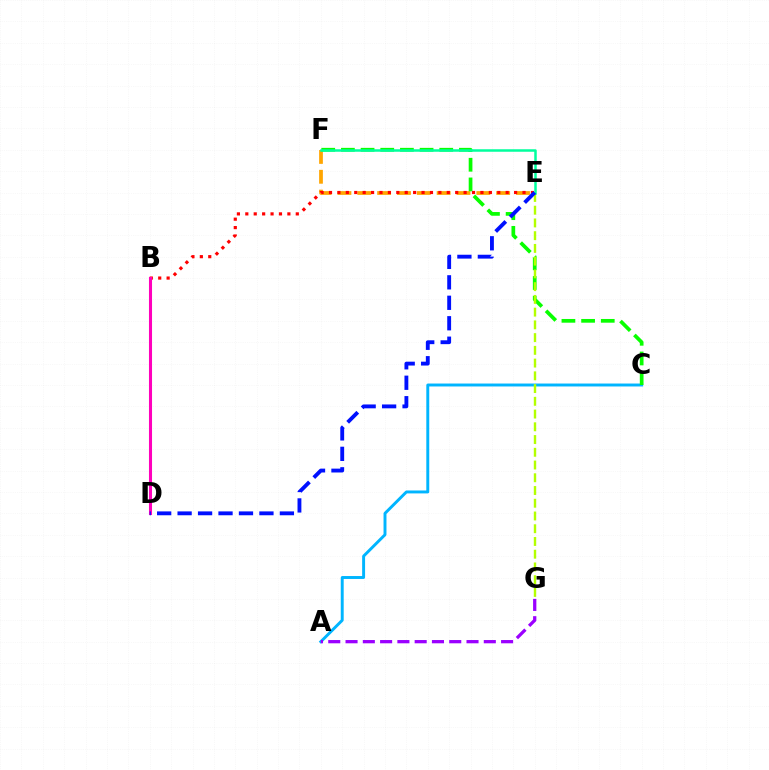{('A', 'C'): [{'color': '#00b5ff', 'line_style': 'solid', 'thickness': 2.11}], ('E', 'F'): [{'color': '#ffa500', 'line_style': 'dashed', 'thickness': 2.7}, {'color': '#00ff9d', 'line_style': 'solid', 'thickness': 1.8}], ('C', 'F'): [{'color': '#08ff00', 'line_style': 'dashed', 'thickness': 2.67}], ('B', 'E'): [{'color': '#ff0000', 'line_style': 'dotted', 'thickness': 2.29}], ('E', 'G'): [{'color': '#b3ff00', 'line_style': 'dashed', 'thickness': 1.73}], ('A', 'G'): [{'color': '#9b00ff', 'line_style': 'dashed', 'thickness': 2.35}], ('B', 'D'): [{'color': '#ff00bd', 'line_style': 'solid', 'thickness': 2.21}], ('D', 'E'): [{'color': '#0010ff', 'line_style': 'dashed', 'thickness': 2.78}]}